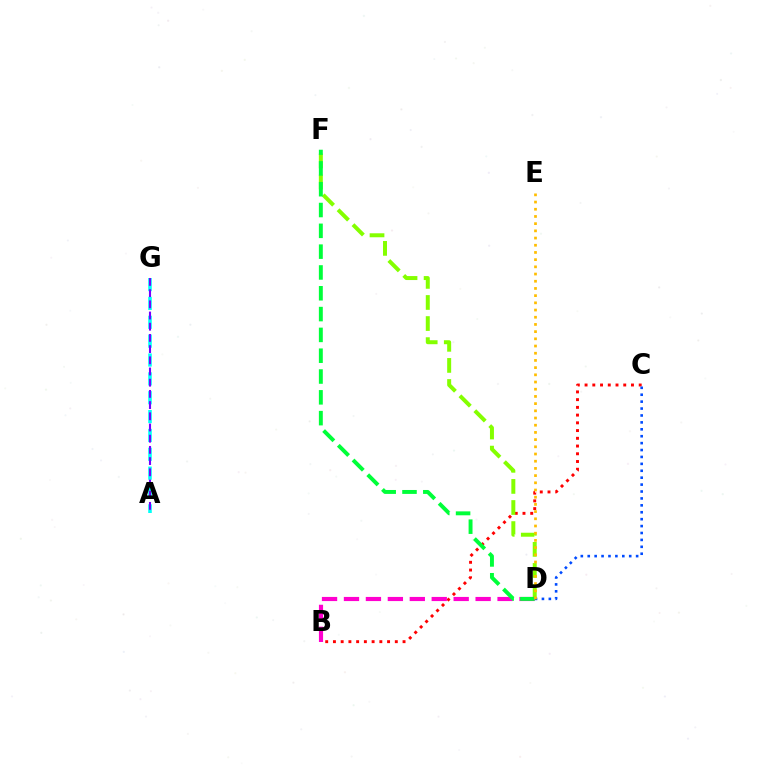{('B', 'C'): [{'color': '#ff0000', 'line_style': 'dotted', 'thickness': 2.1}], ('D', 'F'): [{'color': '#84ff00', 'line_style': 'dashed', 'thickness': 2.86}, {'color': '#00ff39', 'line_style': 'dashed', 'thickness': 2.83}], ('C', 'D'): [{'color': '#004bff', 'line_style': 'dotted', 'thickness': 1.88}], ('B', 'D'): [{'color': '#ff00cf', 'line_style': 'dashed', 'thickness': 2.98}], ('D', 'E'): [{'color': '#ffbd00', 'line_style': 'dotted', 'thickness': 1.96}], ('A', 'G'): [{'color': '#00fff6', 'line_style': 'dashed', 'thickness': 2.56}, {'color': '#7200ff', 'line_style': 'dashed', 'thickness': 1.52}]}